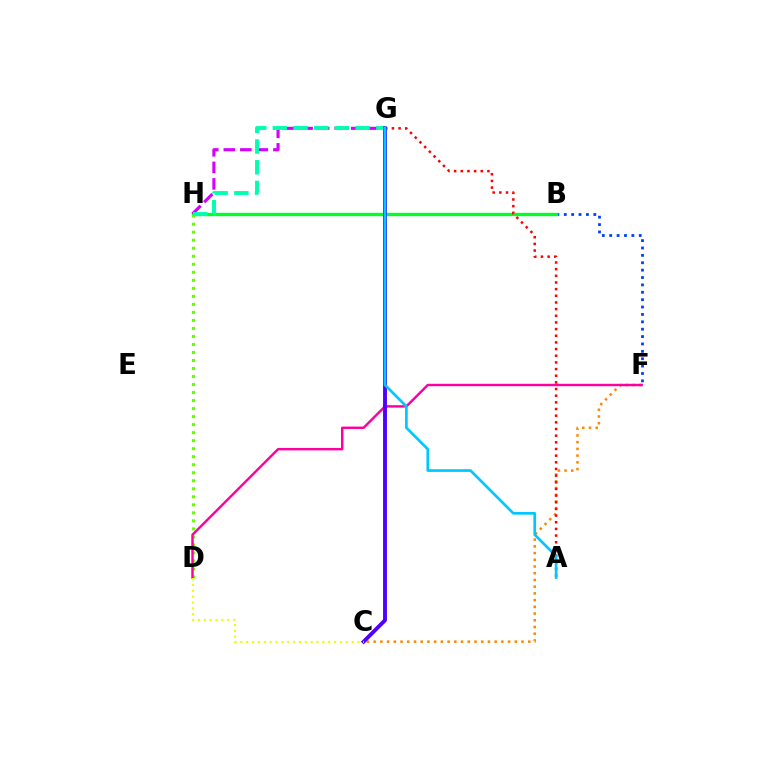{('B', 'F'): [{'color': '#003fff', 'line_style': 'dotted', 'thickness': 2.01}], ('B', 'H'): [{'color': '#00ff27', 'line_style': 'solid', 'thickness': 2.41}], ('G', 'H'): [{'color': '#d600ff', 'line_style': 'dashed', 'thickness': 2.25}, {'color': '#00ffaf', 'line_style': 'dashed', 'thickness': 2.81}], ('C', 'F'): [{'color': '#ff8800', 'line_style': 'dotted', 'thickness': 1.83}], ('D', 'H'): [{'color': '#66ff00', 'line_style': 'dotted', 'thickness': 2.18}], ('A', 'G'): [{'color': '#ff0000', 'line_style': 'dotted', 'thickness': 1.81}, {'color': '#00c7ff', 'line_style': 'solid', 'thickness': 1.93}], ('D', 'F'): [{'color': '#ff00a0', 'line_style': 'solid', 'thickness': 1.75}], ('C', 'G'): [{'color': '#4f00ff', 'line_style': 'solid', 'thickness': 2.79}], ('C', 'D'): [{'color': '#eeff00', 'line_style': 'dotted', 'thickness': 1.59}]}